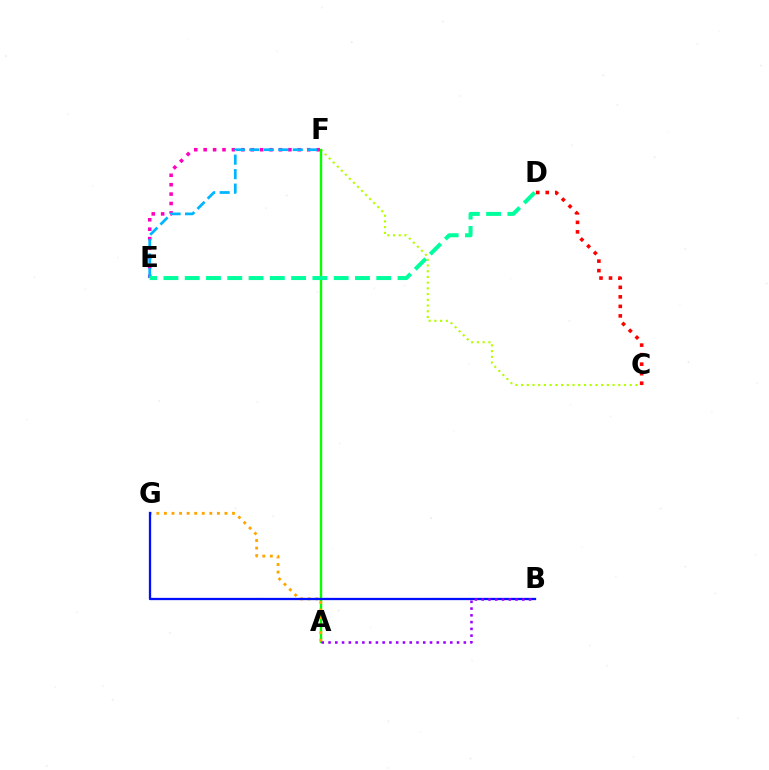{('C', 'F'): [{'color': '#b3ff00', 'line_style': 'dotted', 'thickness': 1.55}], ('A', 'F'): [{'color': '#08ff00', 'line_style': 'solid', 'thickness': 1.71}], ('E', 'F'): [{'color': '#ff00bd', 'line_style': 'dotted', 'thickness': 2.56}, {'color': '#00b5ff', 'line_style': 'dashed', 'thickness': 1.97}], ('A', 'G'): [{'color': '#ffa500', 'line_style': 'dotted', 'thickness': 2.06}], ('B', 'G'): [{'color': '#0010ff', 'line_style': 'solid', 'thickness': 1.66}], ('A', 'B'): [{'color': '#9b00ff', 'line_style': 'dotted', 'thickness': 1.84}], ('C', 'D'): [{'color': '#ff0000', 'line_style': 'dotted', 'thickness': 2.59}], ('D', 'E'): [{'color': '#00ff9d', 'line_style': 'dashed', 'thickness': 2.89}]}